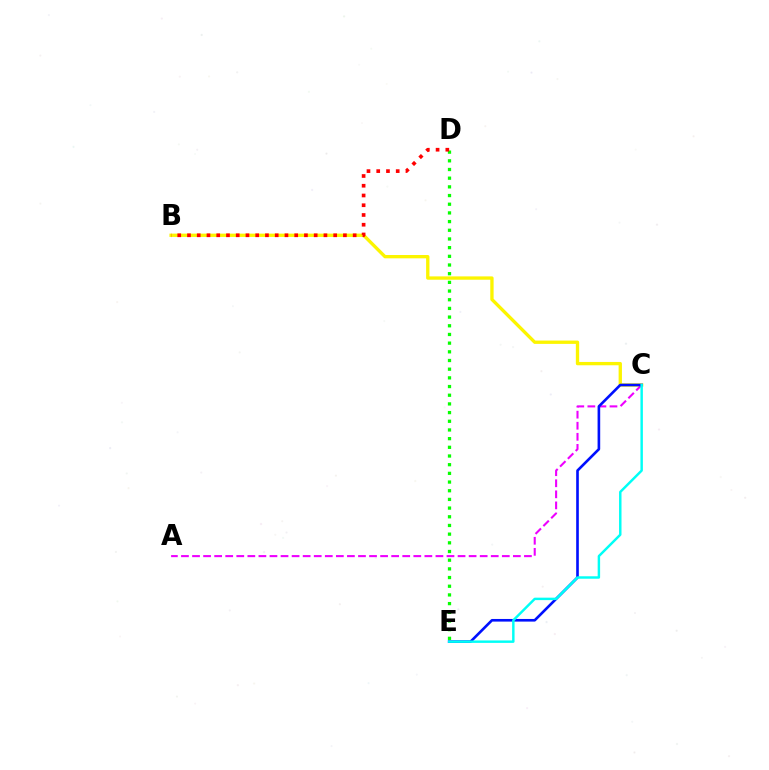{('B', 'C'): [{'color': '#fcf500', 'line_style': 'solid', 'thickness': 2.4}], ('A', 'C'): [{'color': '#ee00ff', 'line_style': 'dashed', 'thickness': 1.5}], ('C', 'E'): [{'color': '#0010ff', 'line_style': 'solid', 'thickness': 1.89}, {'color': '#00fff6', 'line_style': 'solid', 'thickness': 1.76}], ('D', 'E'): [{'color': '#08ff00', 'line_style': 'dotted', 'thickness': 2.36}], ('B', 'D'): [{'color': '#ff0000', 'line_style': 'dotted', 'thickness': 2.65}]}